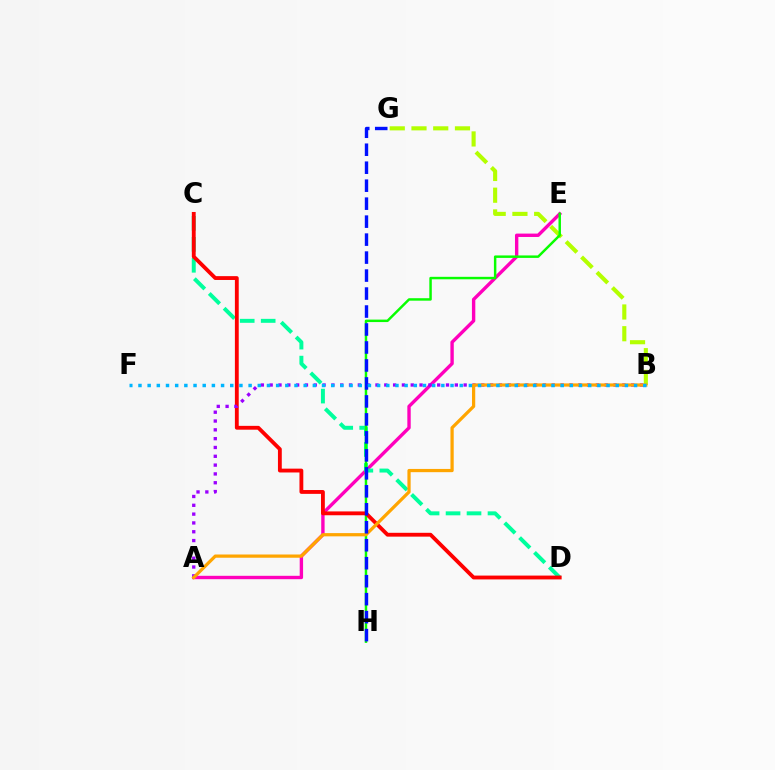{('A', 'E'): [{'color': '#ff00bd', 'line_style': 'solid', 'thickness': 2.43}], ('B', 'G'): [{'color': '#b3ff00', 'line_style': 'dashed', 'thickness': 2.95}], ('C', 'D'): [{'color': '#00ff9d', 'line_style': 'dashed', 'thickness': 2.85}, {'color': '#ff0000', 'line_style': 'solid', 'thickness': 2.76}], ('E', 'H'): [{'color': '#08ff00', 'line_style': 'solid', 'thickness': 1.77}], ('A', 'B'): [{'color': '#9b00ff', 'line_style': 'dotted', 'thickness': 2.4}, {'color': '#ffa500', 'line_style': 'solid', 'thickness': 2.33}], ('G', 'H'): [{'color': '#0010ff', 'line_style': 'dashed', 'thickness': 2.44}], ('B', 'F'): [{'color': '#00b5ff', 'line_style': 'dotted', 'thickness': 2.49}]}